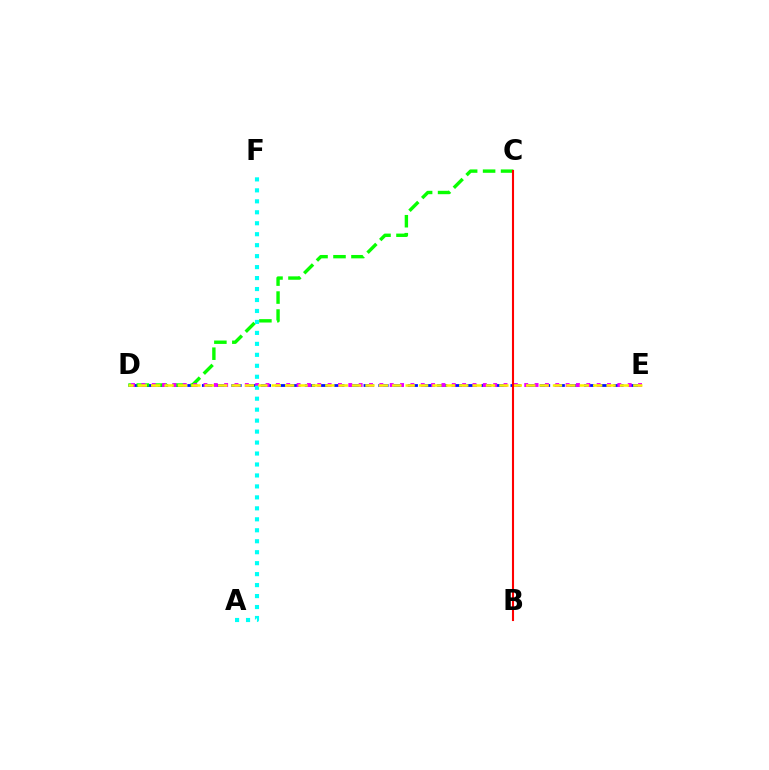{('D', 'E'): [{'color': '#0010ff', 'line_style': 'dashed', 'thickness': 2.0}, {'color': '#ee00ff', 'line_style': 'dotted', 'thickness': 2.81}, {'color': '#fcf500', 'line_style': 'dashed', 'thickness': 1.82}], ('C', 'D'): [{'color': '#08ff00', 'line_style': 'dashed', 'thickness': 2.44}], ('A', 'F'): [{'color': '#00fff6', 'line_style': 'dotted', 'thickness': 2.98}], ('B', 'C'): [{'color': '#ff0000', 'line_style': 'solid', 'thickness': 1.51}]}